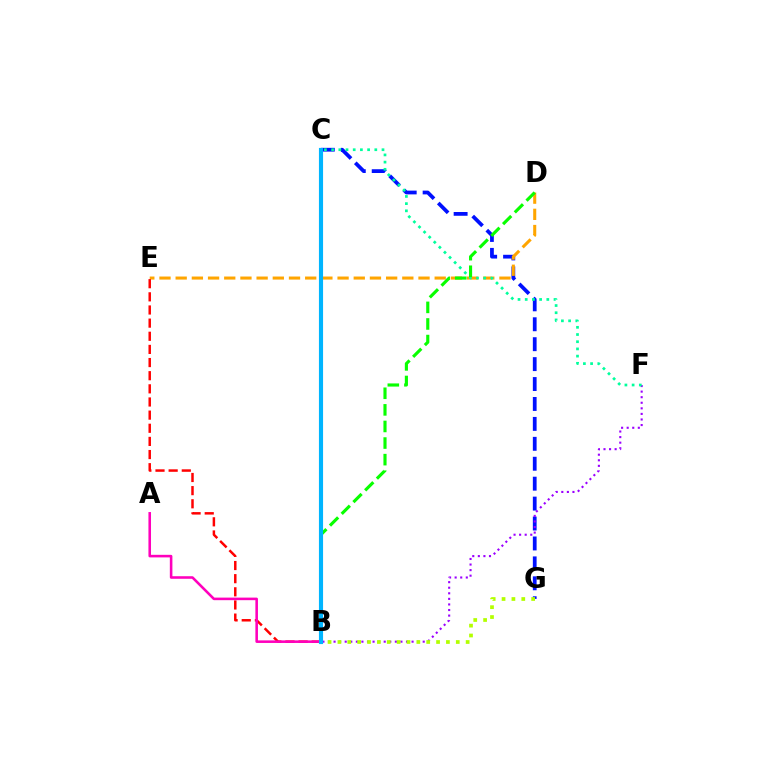{('C', 'G'): [{'color': '#0010ff', 'line_style': 'dashed', 'thickness': 2.71}], ('D', 'E'): [{'color': '#ffa500', 'line_style': 'dashed', 'thickness': 2.2}], ('B', 'E'): [{'color': '#ff0000', 'line_style': 'dashed', 'thickness': 1.79}], ('A', 'B'): [{'color': '#ff00bd', 'line_style': 'solid', 'thickness': 1.85}], ('B', 'F'): [{'color': '#9b00ff', 'line_style': 'dotted', 'thickness': 1.51}], ('C', 'F'): [{'color': '#00ff9d', 'line_style': 'dotted', 'thickness': 1.96}], ('B', 'G'): [{'color': '#b3ff00', 'line_style': 'dotted', 'thickness': 2.68}], ('B', 'D'): [{'color': '#08ff00', 'line_style': 'dashed', 'thickness': 2.25}], ('B', 'C'): [{'color': '#00b5ff', 'line_style': 'solid', 'thickness': 2.98}]}